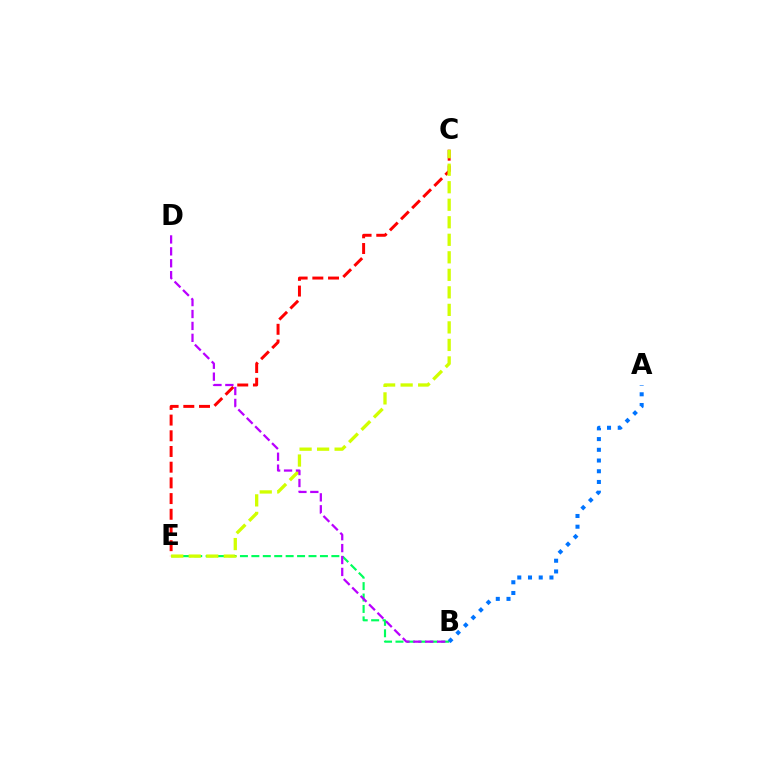{('C', 'E'): [{'color': '#ff0000', 'line_style': 'dashed', 'thickness': 2.13}, {'color': '#d1ff00', 'line_style': 'dashed', 'thickness': 2.38}], ('B', 'E'): [{'color': '#00ff5c', 'line_style': 'dashed', 'thickness': 1.55}], ('B', 'D'): [{'color': '#b900ff', 'line_style': 'dashed', 'thickness': 1.62}], ('A', 'B'): [{'color': '#0074ff', 'line_style': 'dotted', 'thickness': 2.91}]}